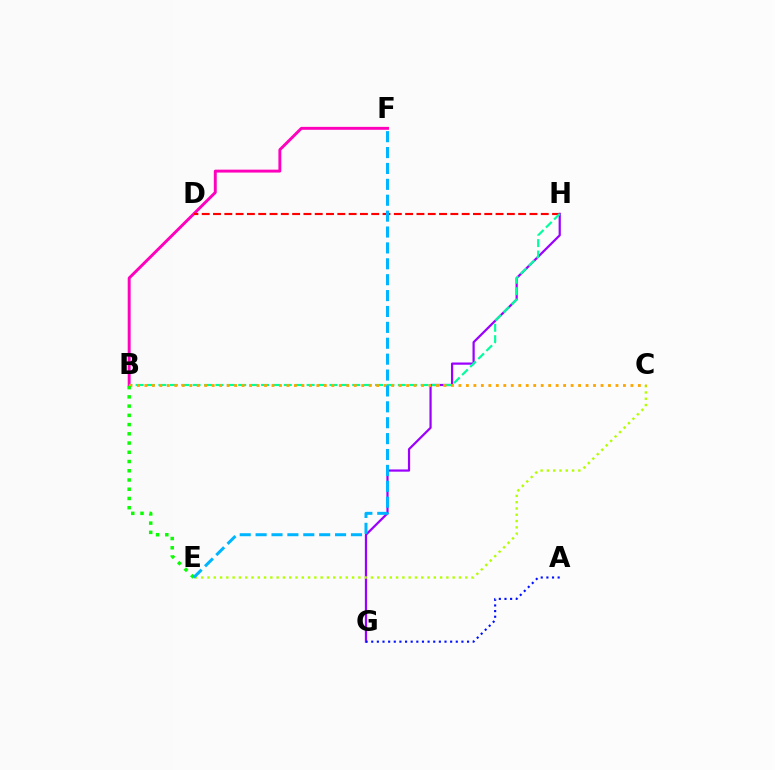{('B', 'F'): [{'color': '#ff00bd', 'line_style': 'solid', 'thickness': 2.1}], ('D', 'H'): [{'color': '#ff0000', 'line_style': 'dashed', 'thickness': 1.54}], ('G', 'H'): [{'color': '#9b00ff', 'line_style': 'solid', 'thickness': 1.6}], ('A', 'G'): [{'color': '#0010ff', 'line_style': 'dotted', 'thickness': 1.53}], ('C', 'E'): [{'color': '#b3ff00', 'line_style': 'dotted', 'thickness': 1.71}], ('B', 'H'): [{'color': '#00ff9d', 'line_style': 'dashed', 'thickness': 1.55}], ('B', 'C'): [{'color': '#ffa500', 'line_style': 'dotted', 'thickness': 2.03}], ('B', 'E'): [{'color': '#08ff00', 'line_style': 'dotted', 'thickness': 2.51}], ('E', 'F'): [{'color': '#00b5ff', 'line_style': 'dashed', 'thickness': 2.16}]}